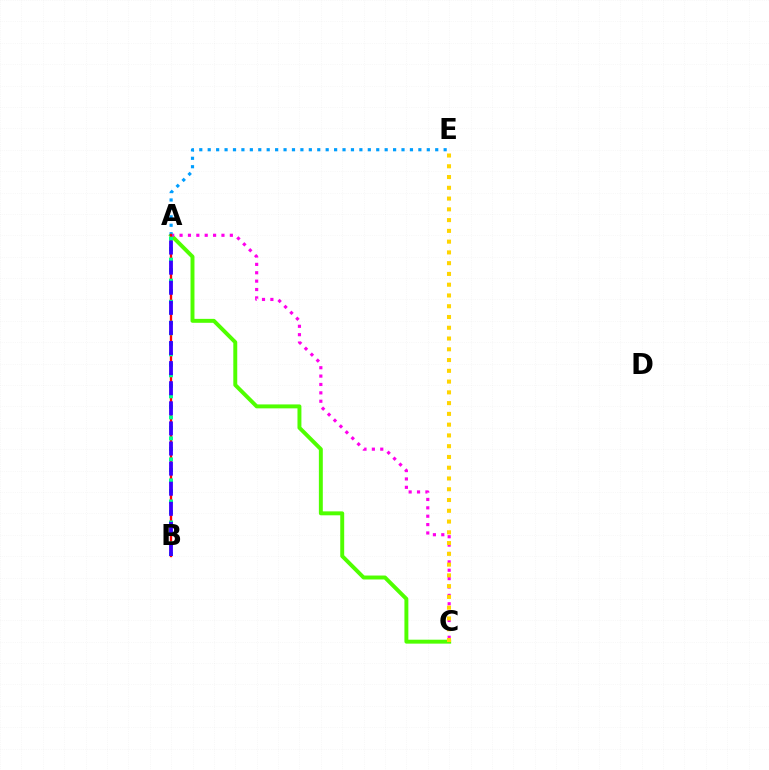{('A', 'C'): [{'color': '#4fff00', 'line_style': 'solid', 'thickness': 2.83}, {'color': '#ff00ed', 'line_style': 'dotted', 'thickness': 2.28}], ('A', 'E'): [{'color': '#009eff', 'line_style': 'dotted', 'thickness': 2.29}], ('A', 'B'): [{'color': '#ff0000', 'line_style': 'solid', 'thickness': 1.69}, {'color': '#00ff86', 'line_style': 'dotted', 'thickness': 2.86}, {'color': '#3700ff', 'line_style': 'dashed', 'thickness': 2.73}], ('C', 'E'): [{'color': '#ffd500', 'line_style': 'dotted', 'thickness': 2.93}]}